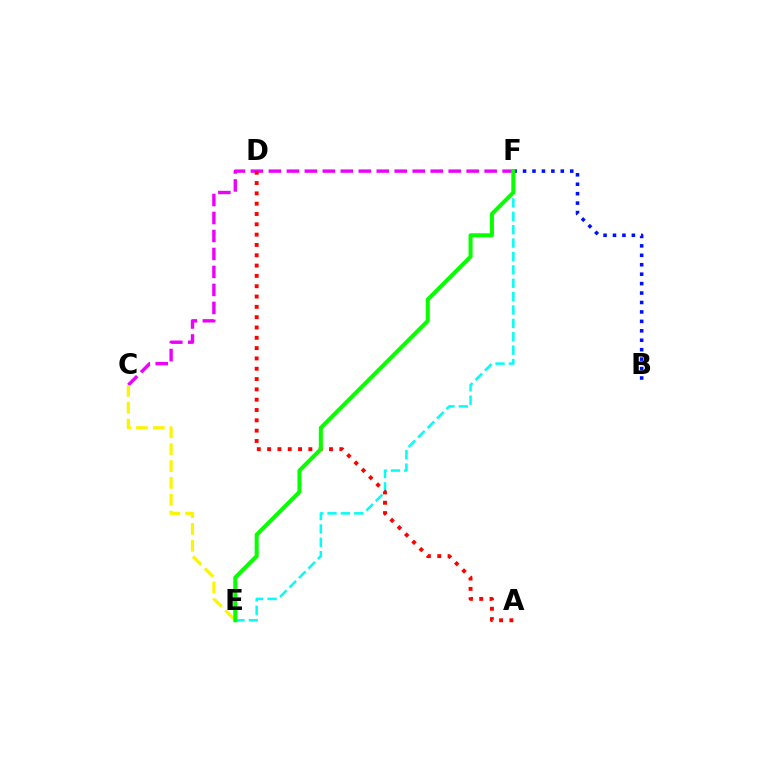{('B', 'F'): [{'color': '#0010ff', 'line_style': 'dotted', 'thickness': 2.56}], ('C', 'F'): [{'color': '#ee00ff', 'line_style': 'dashed', 'thickness': 2.44}], ('E', 'F'): [{'color': '#00fff6', 'line_style': 'dashed', 'thickness': 1.82}, {'color': '#08ff00', 'line_style': 'solid', 'thickness': 2.9}], ('A', 'D'): [{'color': '#ff0000', 'line_style': 'dotted', 'thickness': 2.8}], ('C', 'E'): [{'color': '#fcf500', 'line_style': 'dashed', 'thickness': 2.29}]}